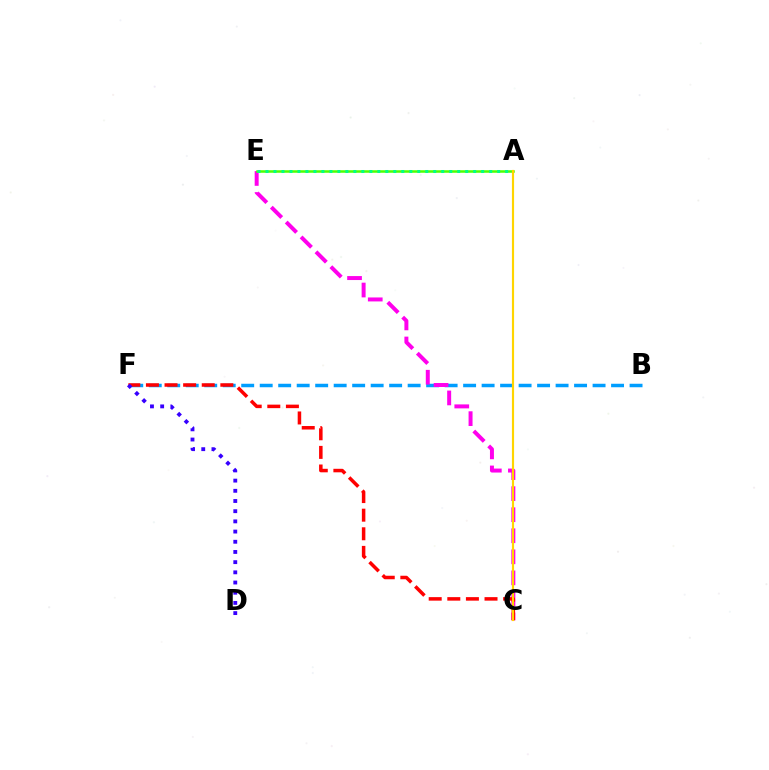{('B', 'F'): [{'color': '#009eff', 'line_style': 'dashed', 'thickness': 2.51}], ('C', 'E'): [{'color': '#ff00ed', 'line_style': 'dashed', 'thickness': 2.86}], ('A', 'E'): [{'color': '#4fff00', 'line_style': 'solid', 'thickness': 1.81}, {'color': '#00ff86', 'line_style': 'dotted', 'thickness': 2.17}], ('C', 'F'): [{'color': '#ff0000', 'line_style': 'dashed', 'thickness': 2.53}], ('A', 'C'): [{'color': '#ffd500', 'line_style': 'solid', 'thickness': 1.55}], ('D', 'F'): [{'color': '#3700ff', 'line_style': 'dotted', 'thickness': 2.77}]}